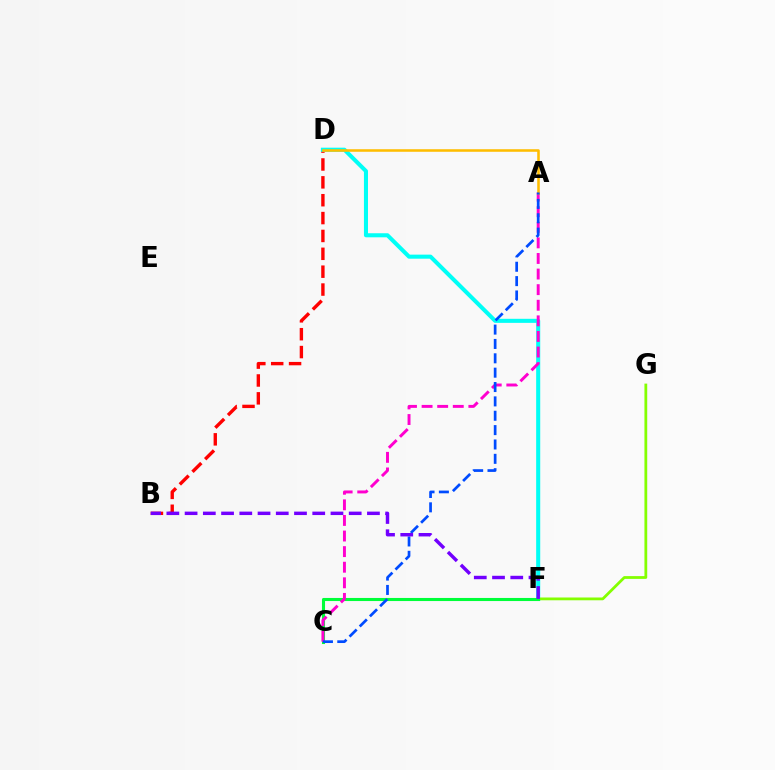{('B', 'D'): [{'color': '#ff0000', 'line_style': 'dashed', 'thickness': 2.43}], ('D', 'F'): [{'color': '#00fff6', 'line_style': 'solid', 'thickness': 2.92}], ('F', 'G'): [{'color': '#84ff00', 'line_style': 'solid', 'thickness': 2.0}], ('C', 'F'): [{'color': '#00ff39', 'line_style': 'solid', 'thickness': 2.22}], ('A', 'C'): [{'color': '#ff00cf', 'line_style': 'dashed', 'thickness': 2.12}, {'color': '#004bff', 'line_style': 'dashed', 'thickness': 1.95}], ('A', 'D'): [{'color': '#ffbd00', 'line_style': 'solid', 'thickness': 1.84}], ('B', 'F'): [{'color': '#7200ff', 'line_style': 'dashed', 'thickness': 2.48}]}